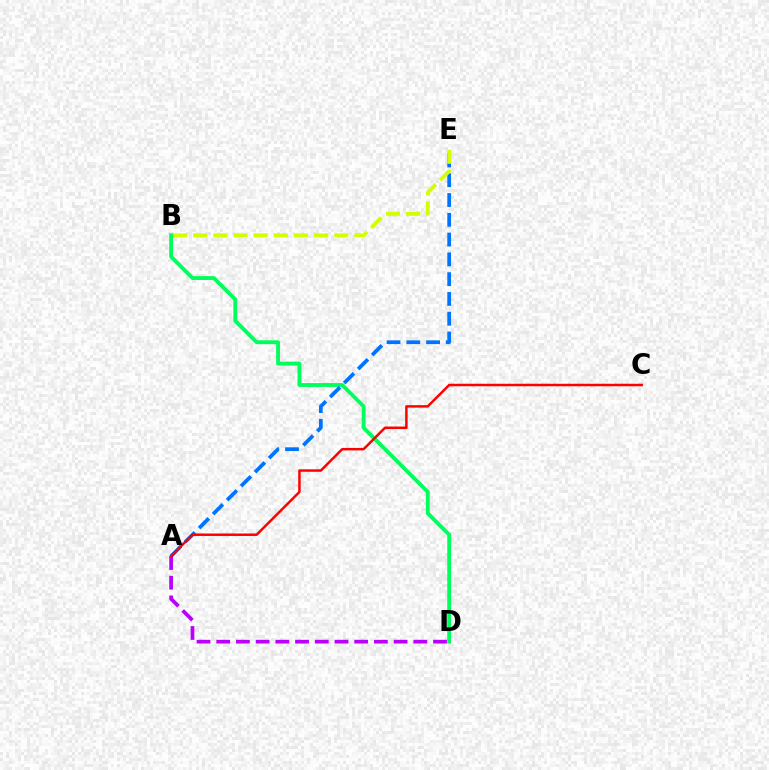{('B', 'D'): [{'color': '#00ff5c', 'line_style': 'solid', 'thickness': 2.77}], ('A', 'E'): [{'color': '#0074ff', 'line_style': 'dashed', 'thickness': 2.69}], ('A', 'D'): [{'color': '#b900ff', 'line_style': 'dashed', 'thickness': 2.68}], ('B', 'E'): [{'color': '#d1ff00', 'line_style': 'dashed', 'thickness': 2.74}], ('A', 'C'): [{'color': '#ff0000', 'line_style': 'solid', 'thickness': 1.78}]}